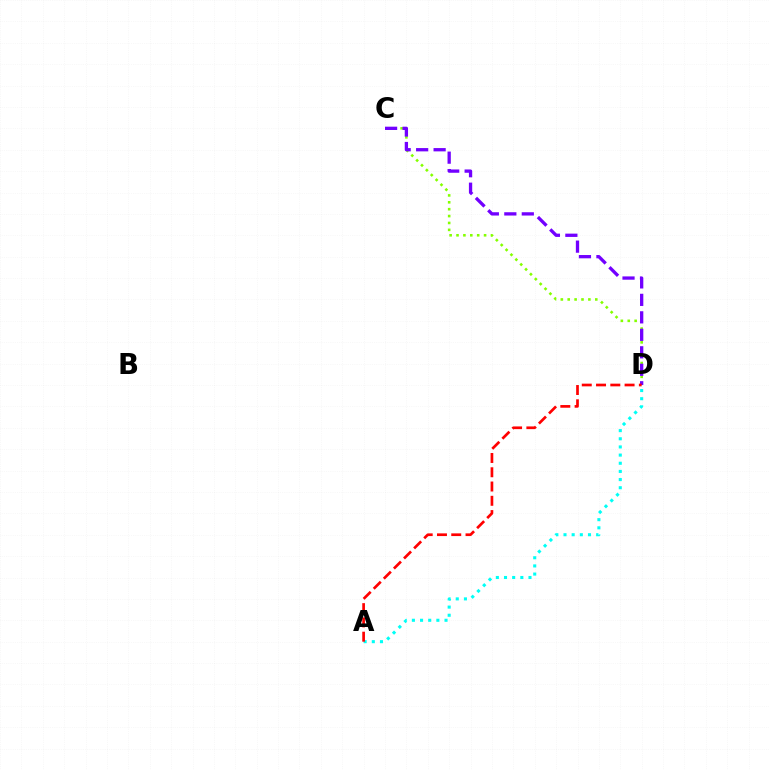{('C', 'D'): [{'color': '#84ff00', 'line_style': 'dotted', 'thickness': 1.87}, {'color': '#7200ff', 'line_style': 'dashed', 'thickness': 2.37}], ('A', 'D'): [{'color': '#00fff6', 'line_style': 'dotted', 'thickness': 2.22}, {'color': '#ff0000', 'line_style': 'dashed', 'thickness': 1.94}]}